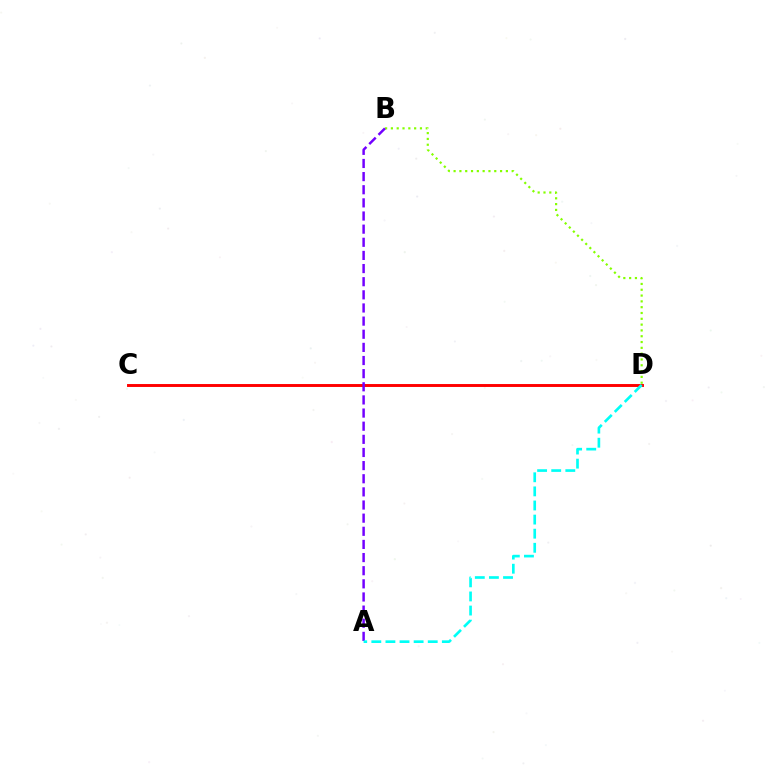{('C', 'D'): [{'color': '#ff0000', 'line_style': 'solid', 'thickness': 2.1}], ('B', 'D'): [{'color': '#84ff00', 'line_style': 'dotted', 'thickness': 1.58}], ('A', 'B'): [{'color': '#7200ff', 'line_style': 'dashed', 'thickness': 1.78}], ('A', 'D'): [{'color': '#00fff6', 'line_style': 'dashed', 'thickness': 1.92}]}